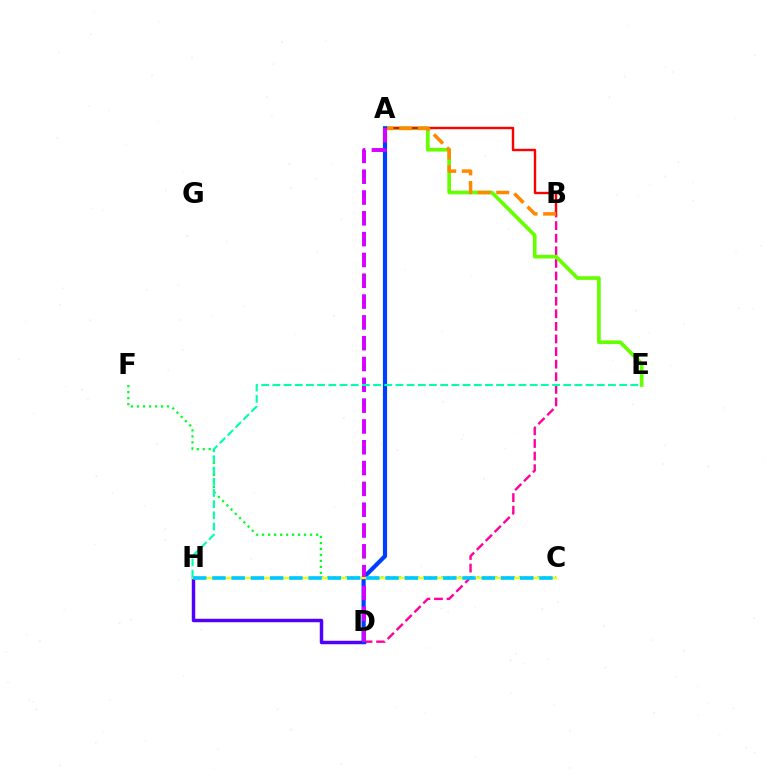{('B', 'D'): [{'color': '#ff00a0', 'line_style': 'dashed', 'thickness': 1.71}], ('A', 'E'): [{'color': '#66ff00', 'line_style': 'solid', 'thickness': 2.65}], ('C', 'F'): [{'color': '#00ff27', 'line_style': 'dotted', 'thickness': 1.63}], ('A', 'B'): [{'color': '#ff0000', 'line_style': 'solid', 'thickness': 1.73}, {'color': '#ff8800', 'line_style': 'dashed', 'thickness': 2.53}], ('D', 'H'): [{'color': '#4f00ff', 'line_style': 'solid', 'thickness': 2.49}], ('A', 'D'): [{'color': '#003fff', 'line_style': 'solid', 'thickness': 3.0}, {'color': '#d600ff', 'line_style': 'dashed', 'thickness': 2.83}], ('C', 'H'): [{'color': '#eeff00', 'line_style': 'solid', 'thickness': 1.6}, {'color': '#00c7ff', 'line_style': 'dashed', 'thickness': 2.61}], ('E', 'H'): [{'color': '#00ffaf', 'line_style': 'dashed', 'thickness': 1.52}]}